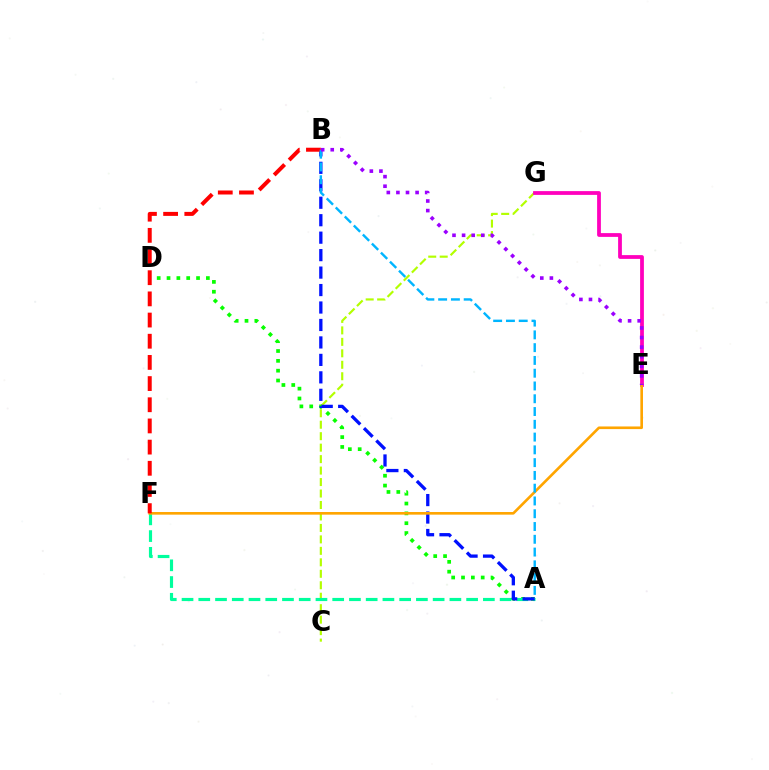{('C', 'G'): [{'color': '#b3ff00', 'line_style': 'dashed', 'thickness': 1.56}], ('A', 'D'): [{'color': '#08ff00', 'line_style': 'dotted', 'thickness': 2.67}], ('A', 'F'): [{'color': '#00ff9d', 'line_style': 'dashed', 'thickness': 2.27}], ('E', 'G'): [{'color': '#ff00bd', 'line_style': 'solid', 'thickness': 2.72}], ('A', 'B'): [{'color': '#0010ff', 'line_style': 'dashed', 'thickness': 2.37}, {'color': '#00b5ff', 'line_style': 'dashed', 'thickness': 1.74}], ('E', 'F'): [{'color': '#ffa500', 'line_style': 'solid', 'thickness': 1.89}], ('B', 'F'): [{'color': '#ff0000', 'line_style': 'dashed', 'thickness': 2.88}], ('B', 'E'): [{'color': '#9b00ff', 'line_style': 'dotted', 'thickness': 2.61}]}